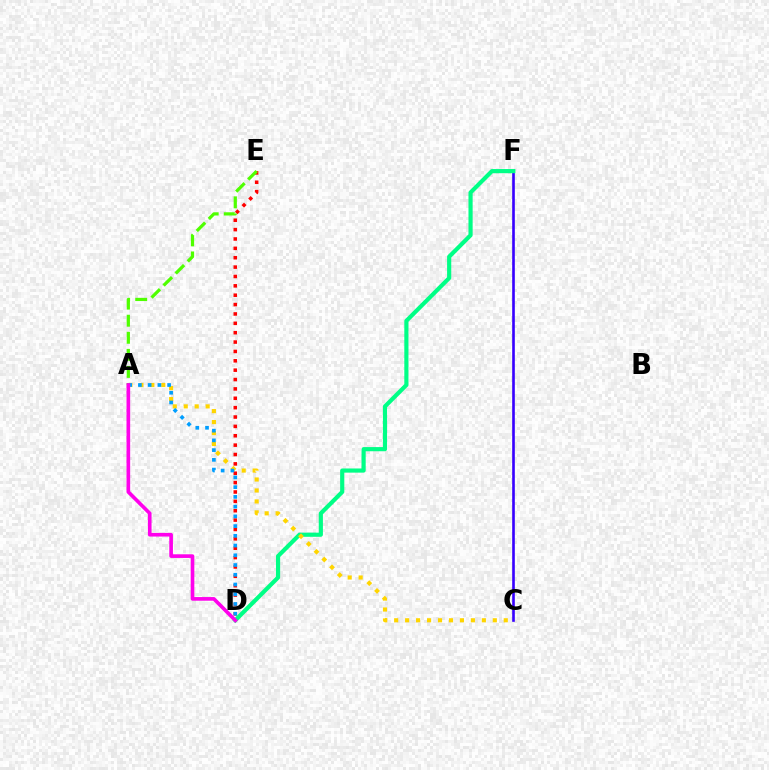{('D', 'E'): [{'color': '#ff0000', 'line_style': 'dotted', 'thickness': 2.55}], ('C', 'F'): [{'color': '#3700ff', 'line_style': 'solid', 'thickness': 1.9}], ('A', 'E'): [{'color': '#4fff00', 'line_style': 'dashed', 'thickness': 2.32}], ('D', 'F'): [{'color': '#00ff86', 'line_style': 'solid', 'thickness': 3.0}], ('A', 'C'): [{'color': '#ffd500', 'line_style': 'dotted', 'thickness': 2.98}], ('A', 'D'): [{'color': '#009eff', 'line_style': 'dotted', 'thickness': 2.65}, {'color': '#ff00ed', 'line_style': 'solid', 'thickness': 2.63}]}